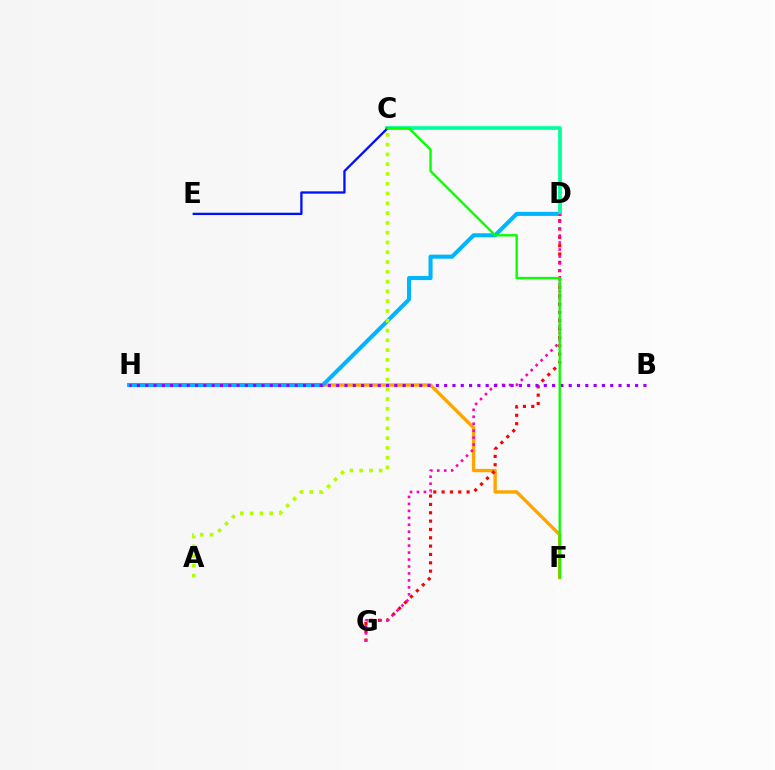{('F', 'H'): [{'color': '#ffa500', 'line_style': 'solid', 'thickness': 2.43}], ('D', 'H'): [{'color': '#00b5ff', 'line_style': 'solid', 'thickness': 2.92}], ('D', 'G'): [{'color': '#ff0000', 'line_style': 'dotted', 'thickness': 2.27}, {'color': '#ff00bd', 'line_style': 'dotted', 'thickness': 1.89}], ('C', 'D'): [{'color': '#00ff9d', 'line_style': 'solid', 'thickness': 2.66}], ('B', 'H'): [{'color': '#9b00ff', 'line_style': 'dotted', 'thickness': 2.26}], ('C', 'E'): [{'color': '#0010ff', 'line_style': 'solid', 'thickness': 1.66}], ('A', 'C'): [{'color': '#b3ff00', 'line_style': 'dotted', 'thickness': 2.66}], ('C', 'F'): [{'color': '#08ff00', 'line_style': 'solid', 'thickness': 1.7}]}